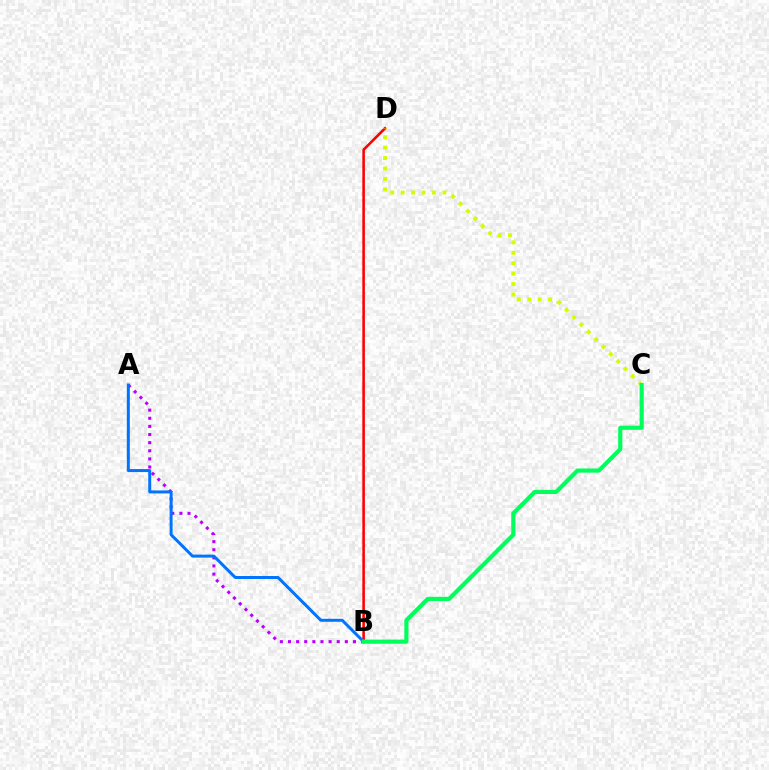{('A', 'B'): [{'color': '#b900ff', 'line_style': 'dotted', 'thickness': 2.21}, {'color': '#0074ff', 'line_style': 'solid', 'thickness': 2.15}], ('B', 'D'): [{'color': '#ff0000', 'line_style': 'solid', 'thickness': 1.86}], ('C', 'D'): [{'color': '#d1ff00', 'line_style': 'dotted', 'thickness': 2.83}], ('B', 'C'): [{'color': '#00ff5c', 'line_style': 'solid', 'thickness': 3.0}]}